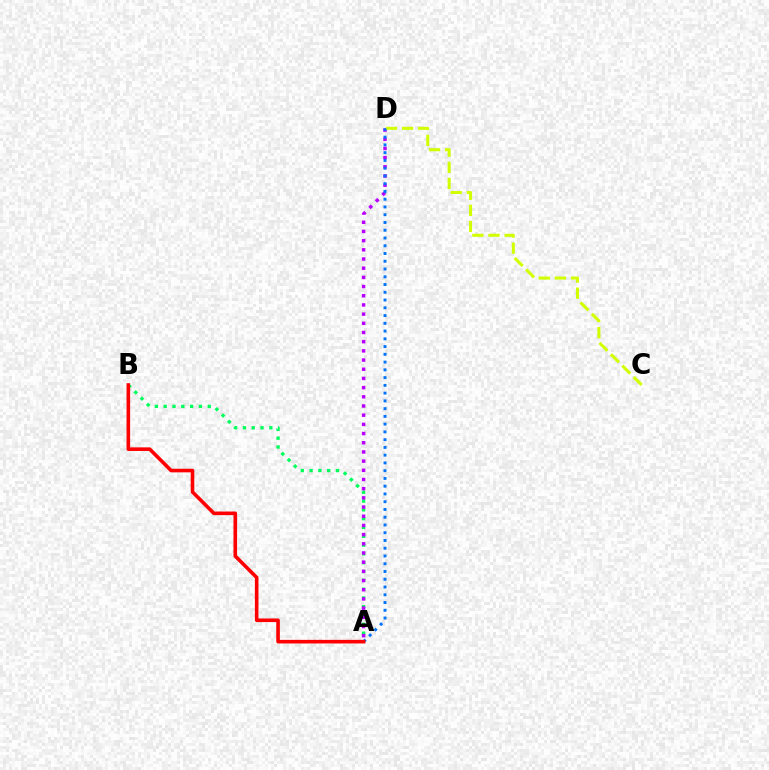{('A', 'B'): [{'color': '#00ff5c', 'line_style': 'dotted', 'thickness': 2.39}, {'color': '#ff0000', 'line_style': 'solid', 'thickness': 2.59}], ('A', 'D'): [{'color': '#b900ff', 'line_style': 'dotted', 'thickness': 2.5}, {'color': '#0074ff', 'line_style': 'dotted', 'thickness': 2.11}], ('C', 'D'): [{'color': '#d1ff00', 'line_style': 'dashed', 'thickness': 2.19}]}